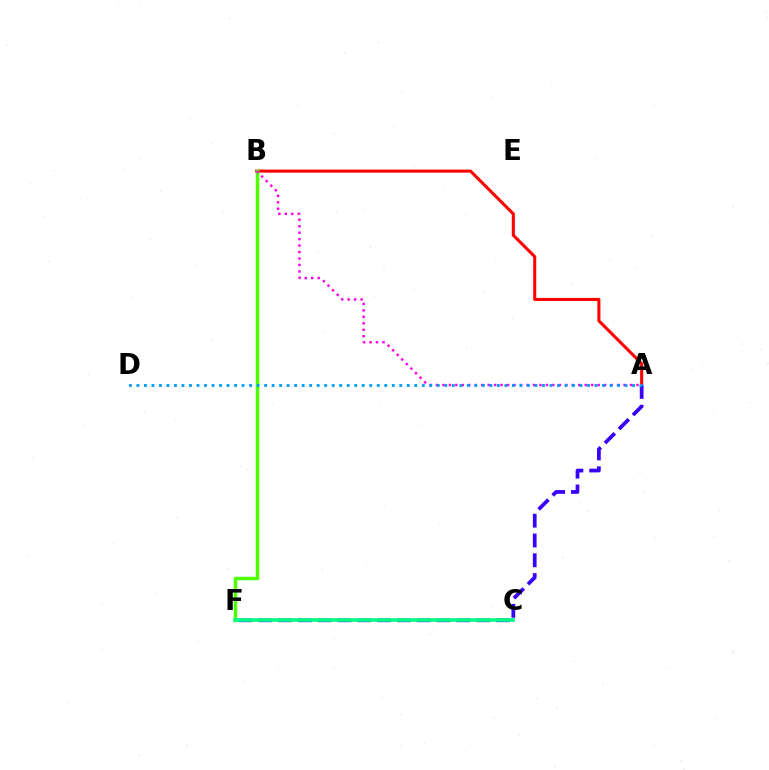{('A', 'B'): [{'color': '#ff0000', 'line_style': 'solid', 'thickness': 2.2}, {'color': '#ff00ed', 'line_style': 'dotted', 'thickness': 1.76}], ('B', 'F'): [{'color': '#4fff00', 'line_style': 'solid', 'thickness': 2.51}], ('C', 'F'): [{'color': '#ffd500', 'line_style': 'solid', 'thickness': 1.6}, {'color': '#00ff86', 'line_style': 'solid', 'thickness': 2.58}], ('A', 'F'): [{'color': '#3700ff', 'line_style': 'dashed', 'thickness': 2.69}], ('A', 'D'): [{'color': '#009eff', 'line_style': 'dotted', 'thickness': 2.04}]}